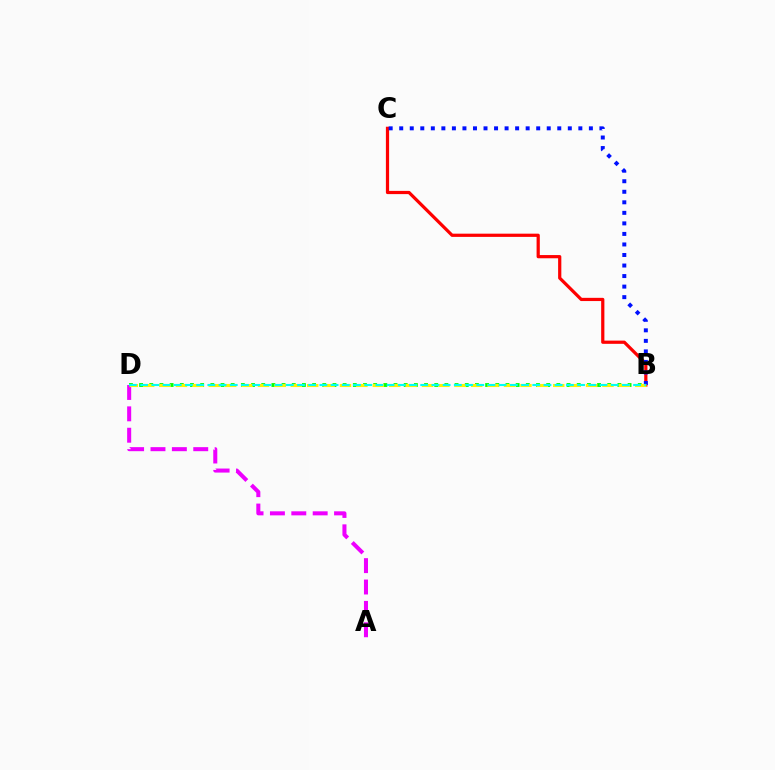{('B', 'C'): [{'color': '#ff0000', 'line_style': 'solid', 'thickness': 2.32}, {'color': '#0010ff', 'line_style': 'dotted', 'thickness': 2.86}], ('A', 'D'): [{'color': '#ee00ff', 'line_style': 'dashed', 'thickness': 2.9}], ('B', 'D'): [{'color': '#08ff00', 'line_style': 'dotted', 'thickness': 2.76}, {'color': '#fcf500', 'line_style': 'dashed', 'thickness': 2.23}, {'color': '#00fff6', 'line_style': 'dashed', 'thickness': 1.52}]}